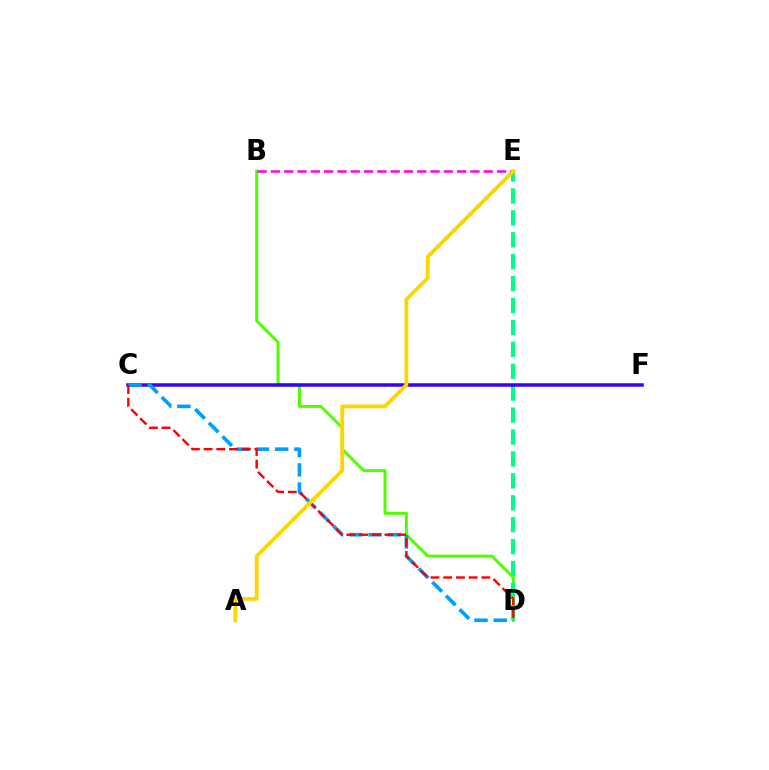{('B', 'D'): [{'color': '#4fff00', 'line_style': 'solid', 'thickness': 2.13}], ('D', 'E'): [{'color': '#00ff86', 'line_style': 'dashed', 'thickness': 2.98}], ('B', 'E'): [{'color': '#ff00ed', 'line_style': 'dashed', 'thickness': 1.81}], ('C', 'F'): [{'color': '#3700ff', 'line_style': 'solid', 'thickness': 2.53}], ('C', 'D'): [{'color': '#009eff', 'line_style': 'dashed', 'thickness': 2.61}, {'color': '#ff0000', 'line_style': 'dashed', 'thickness': 1.73}], ('A', 'E'): [{'color': '#ffd500', 'line_style': 'solid', 'thickness': 2.74}]}